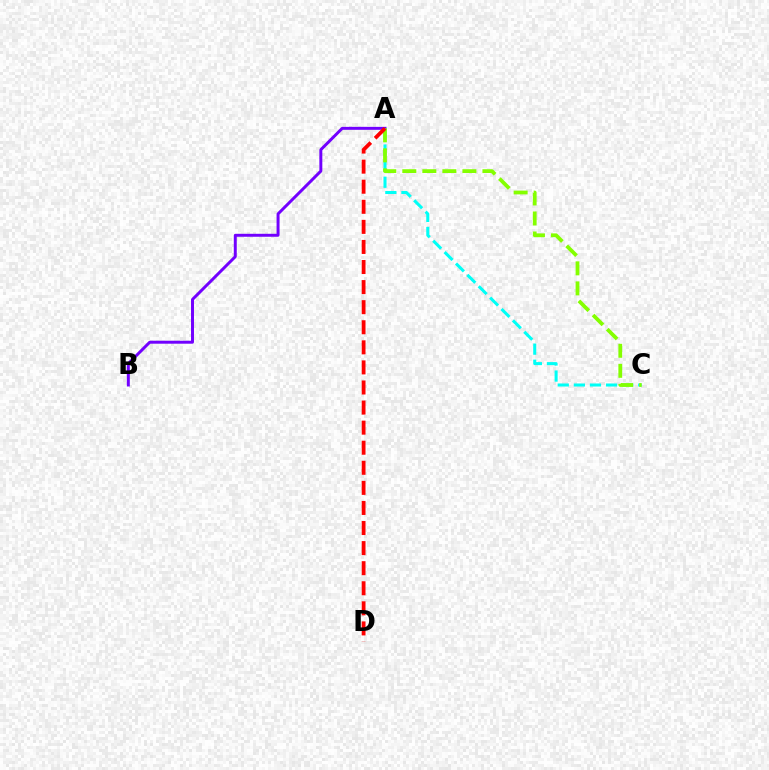{('A', 'C'): [{'color': '#00fff6', 'line_style': 'dashed', 'thickness': 2.19}, {'color': '#84ff00', 'line_style': 'dashed', 'thickness': 2.72}], ('A', 'B'): [{'color': '#7200ff', 'line_style': 'solid', 'thickness': 2.13}], ('A', 'D'): [{'color': '#ff0000', 'line_style': 'dashed', 'thickness': 2.73}]}